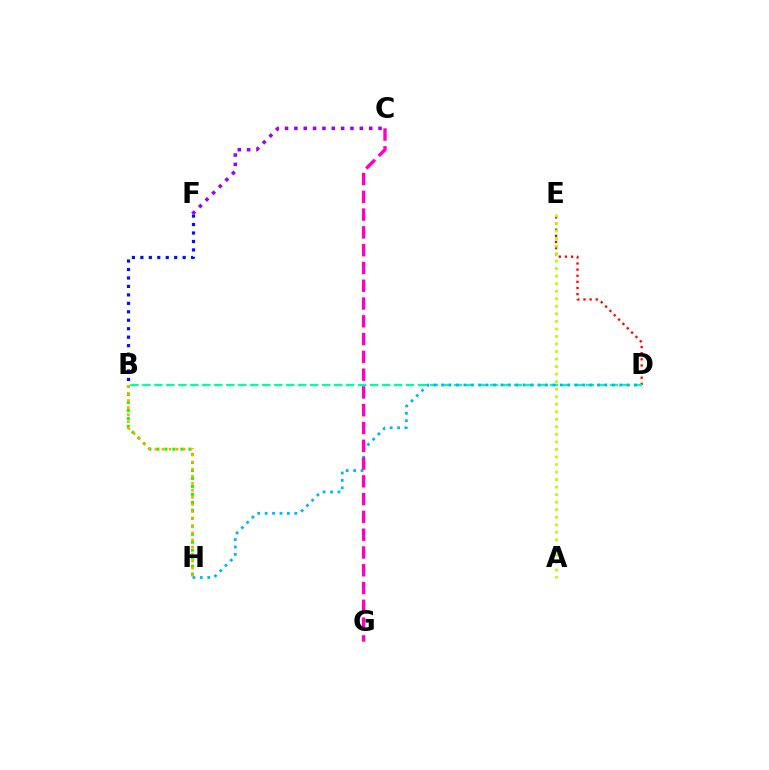{('D', 'E'): [{'color': '#ff0000', 'line_style': 'dotted', 'thickness': 1.67}], ('B', 'H'): [{'color': '#08ff00', 'line_style': 'dotted', 'thickness': 2.17}, {'color': '#ffa500', 'line_style': 'dotted', 'thickness': 1.92}], ('B', 'D'): [{'color': '#00ff9d', 'line_style': 'dashed', 'thickness': 1.63}], ('D', 'H'): [{'color': '#00b5ff', 'line_style': 'dotted', 'thickness': 2.02}], ('B', 'F'): [{'color': '#0010ff', 'line_style': 'dotted', 'thickness': 2.3}], ('C', 'F'): [{'color': '#9b00ff', 'line_style': 'dotted', 'thickness': 2.54}], ('A', 'E'): [{'color': '#b3ff00', 'line_style': 'dotted', 'thickness': 2.05}], ('C', 'G'): [{'color': '#ff00bd', 'line_style': 'dashed', 'thickness': 2.42}]}